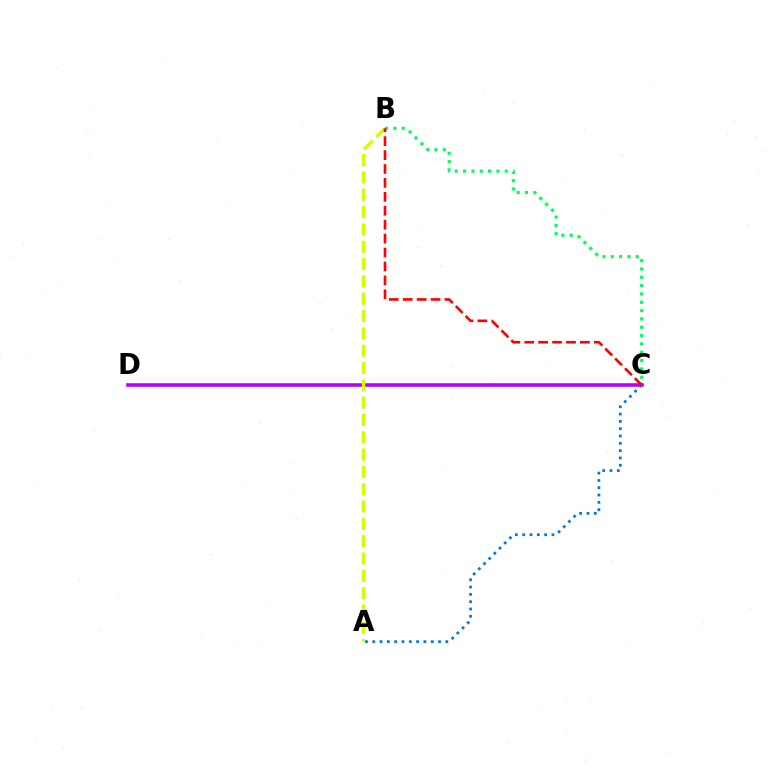{('B', 'C'): [{'color': '#00ff5c', 'line_style': 'dotted', 'thickness': 2.26}, {'color': '#ff0000', 'line_style': 'dashed', 'thickness': 1.89}], ('C', 'D'): [{'color': '#b900ff', 'line_style': 'solid', 'thickness': 2.59}], ('A', 'B'): [{'color': '#d1ff00', 'line_style': 'dashed', 'thickness': 2.35}], ('A', 'C'): [{'color': '#0074ff', 'line_style': 'dotted', 'thickness': 1.99}]}